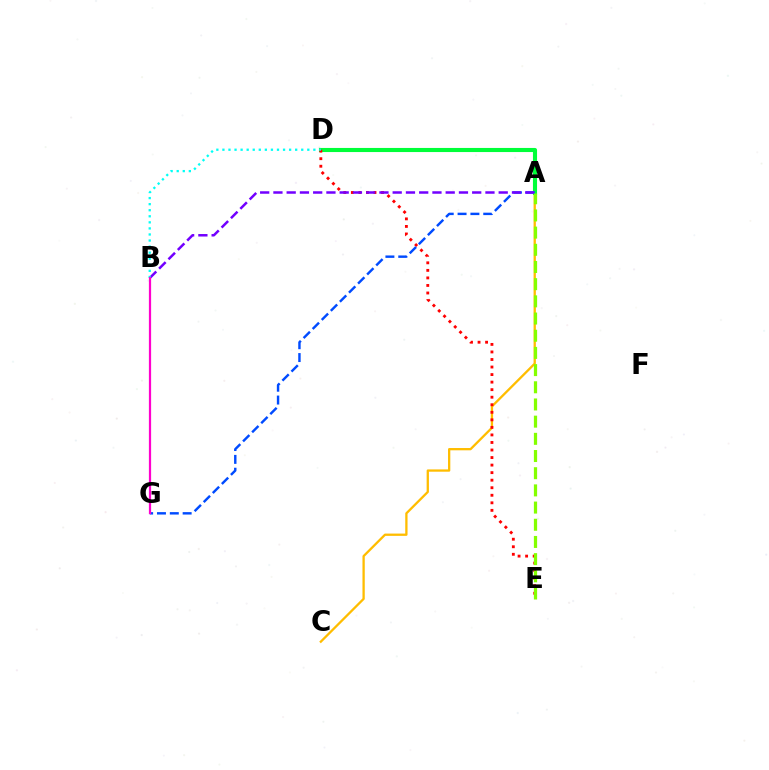{('A', 'C'): [{'color': '#ffbd00', 'line_style': 'solid', 'thickness': 1.65}], ('A', 'D'): [{'color': '#00ff39', 'line_style': 'solid', 'thickness': 2.95}], ('D', 'E'): [{'color': '#ff0000', 'line_style': 'dotted', 'thickness': 2.05}], ('A', 'G'): [{'color': '#004bff', 'line_style': 'dashed', 'thickness': 1.74}], ('A', 'B'): [{'color': '#7200ff', 'line_style': 'dashed', 'thickness': 1.8}], ('B', 'D'): [{'color': '#00fff6', 'line_style': 'dotted', 'thickness': 1.65}], ('A', 'E'): [{'color': '#84ff00', 'line_style': 'dashed', 'thickness': 2.33}], ('B', 'G'): [{'color': '#ff00cf', 'line_style': 'solid', 'thickness': 1.61}]}